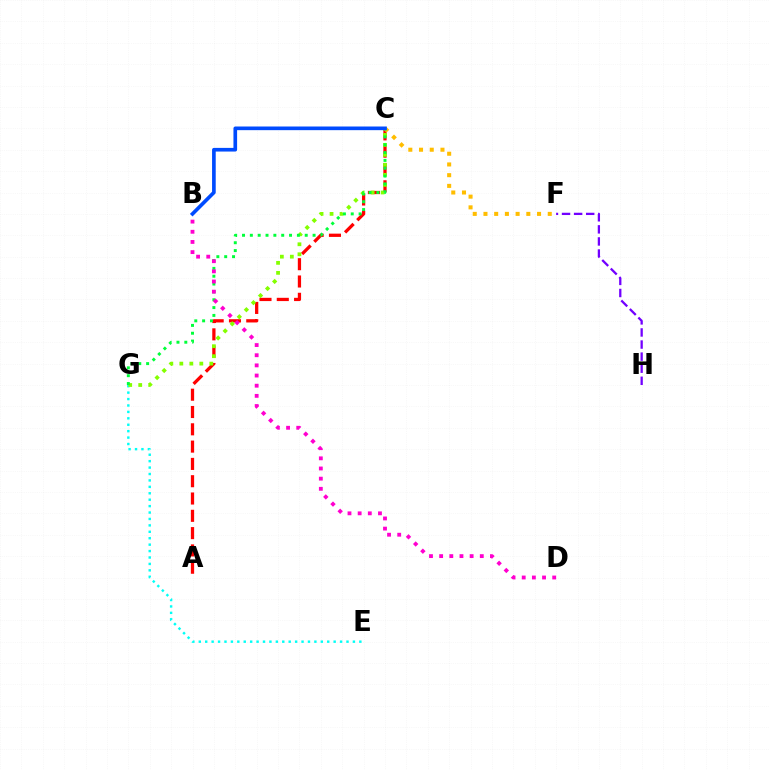{('A', 'C'): [{'color': '#ff0000', 'line_style': 'dashed', 'thickness': 2.35}], ('E', 'G'): [{'color': '#00fff6', 'line_style': 'dotted', 'thickness': 1.74}], ('C', 'G'): [{'color': '#84ff00', 'line_style': 'dotted', 'thickness': 2.72}, {'color': '#00ff39', 'line_style': 'dotted', 'thickness': 2.13}], ('C', 'F'): [{'color': '#ffbd00', 'line_style': 'dotted', 'thickness': 2.91}], ('B', 'D'): [{'color': '#ff00cf', 'line_style': 'dotted', 'thickness': 2.76}], ('F', 'H'): [{'color': '#7200ff', 'line_style': 'dashed', 'thickness': 1.64}], ('B', 'C'): [{'color': '#004bff', 'line_style': 'solid', 'thickness': 2.63}]}